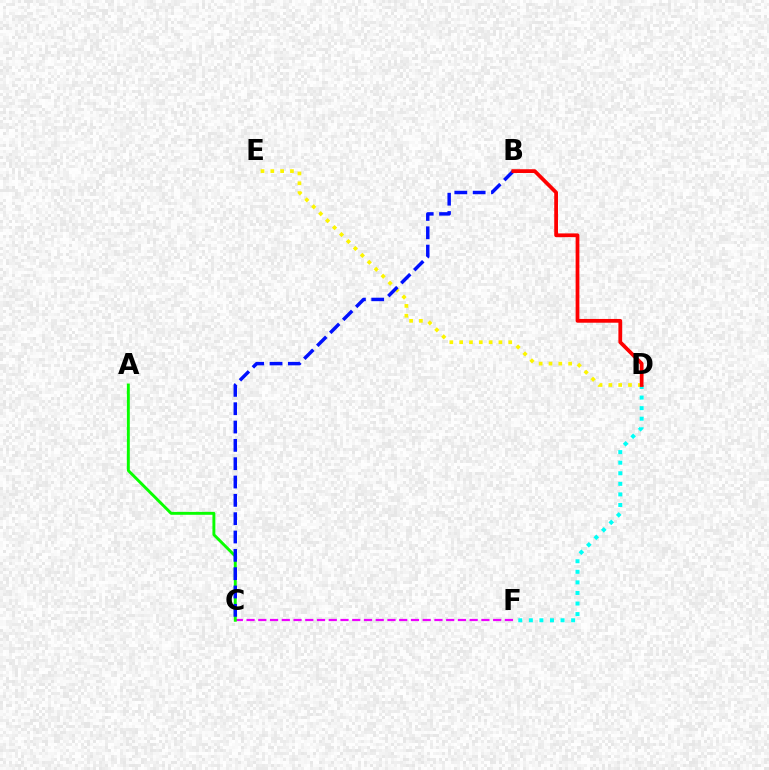{('D', 'F'): [{'color': '#00fff6', 'line_style': 'dotted', 'thickness': 2.87}], ('D', 'E'): [{'color': '#fcf500', 'line_style': 'dotted', 'thickness': 2.67}], ('C', 'F'): [{'color': '#ee00ff', 'line_style': 'dashed', 'thickness': 1.6}], ('A', 'C'): [{'color': '#08ff00', 'line_style': 'solid', 'thickness': 2.09}], ('B', 'C'): [{'color': '#0010ff', 'line_style': 'dashed', 'thickness': 2.49}], ('B', 'D'): [{'color': '#ff0000', 'line_style': 'solid', 'thickness': 2.7}]}